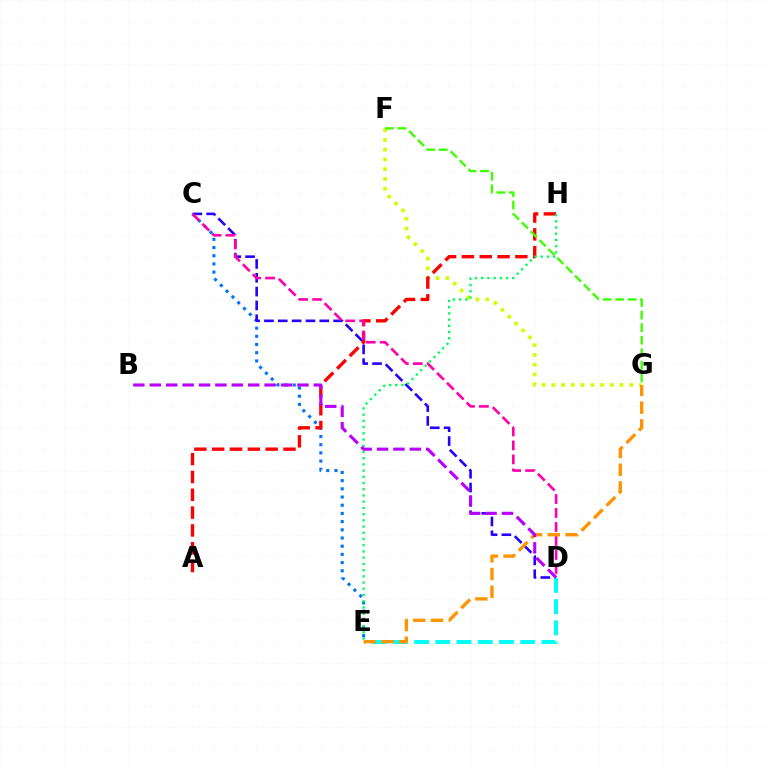{('F', 'G'): [{'color': '#d1ff00', 'line_style': 'dotted', 'thickness': 2.65}, {'color': '#3dff00', 'line_style': 'dashed', 'thickness': 1.7}], ('C', 'E'): [{'color': '#0074ff', 'line_style': 'dotted', 'thickness': 2.23}], ('C', 'D'): [{'color': '#2500ff', 'line_style': 'dashed', 'thickness': 1.88}, {'color': '#ff00ac', 'line_style': 'dashed', 'thickness': 1.9}], ('A', 'H'): [{'color': '#ff0000', 'line_style': 'dashed', 'thickness': 2.42}], ('D', 'E'): [{'color': '#00fff6', 'line_style': 'dashed', 'thickness': 2.88}], ('E', 'H'): [{'color': '#00ff5c', 'line_style': 'dotted', 'thickness': 1.69}], ('E', 'G'): [{'color': '#ff9400', 'line_style': 'dashed', 'thickness': 2.41}], ('B', 'D'): [{'color': '#b900ff', 'line_style': 'dashed', 'thickness': 2.23}]}